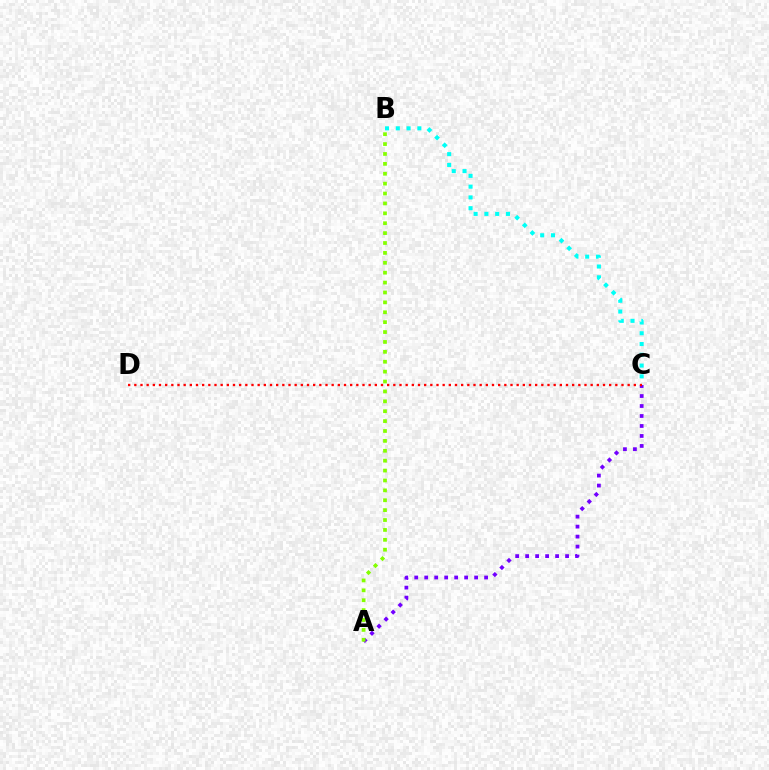{('A', 'C'): [{'color': '#7200ff', 'line_style': 'dotted', 'thickness': 2.71}], ('C', 'D'): [{'color': '#ff0000', 'line_style': 'dotted', 'thickness': 1.68}], ('A', 'B'): [{'color': '#84ff00', 'line_style': 'dotted', 'thickness': 2.69}], ('B', 'C'): [{'color': '#00fff6', 'line_style': 'dotted', 'thickness': 2.93}]}